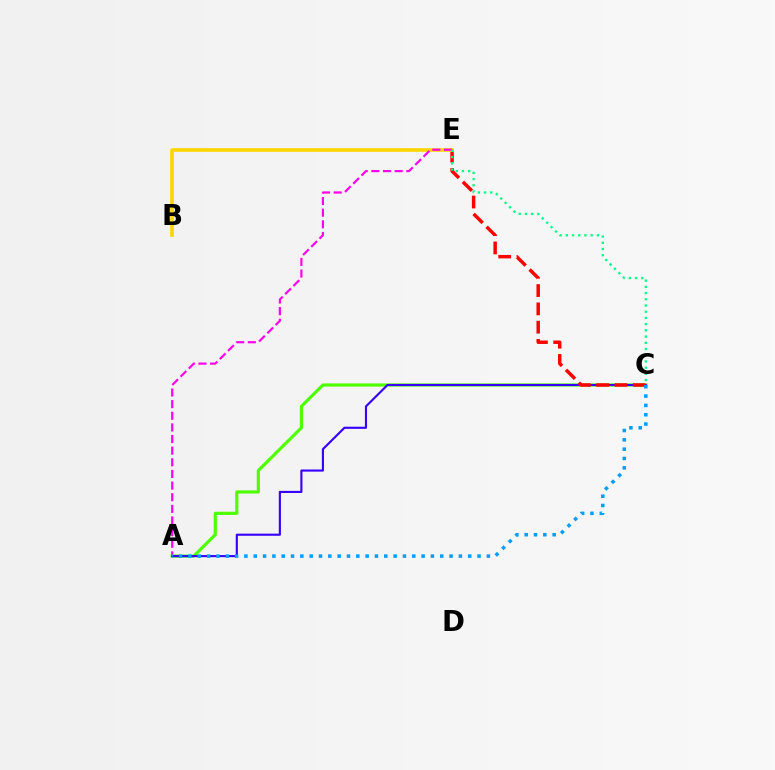{('A', 'C'): [{'color': '#4fff00', 'line_style': 'solid', 'thickness': 2.28}, {'color': '#3700ff', 'line_style': 'solid', 'thickness': 1.53}, {'color': '#009eff', 'line_style': 'dotted', 'thickness': 2.53}], ('C', 'E'): [{'color': '#ff0000', 'line_style': 'dashed', 'thickness': 2.48}, {'color': '#00ff86', 'line_style': 'dotted', 'thickness': 1.69}], ('B', 'E'): [{'color': '#ffd500', 'line_style': 'solid', 'thickness': 2.61}], ('A', 'E'): [{'color': '#ff00ed', 'line_style': 'dashed', 'thickness': 1.58}]}